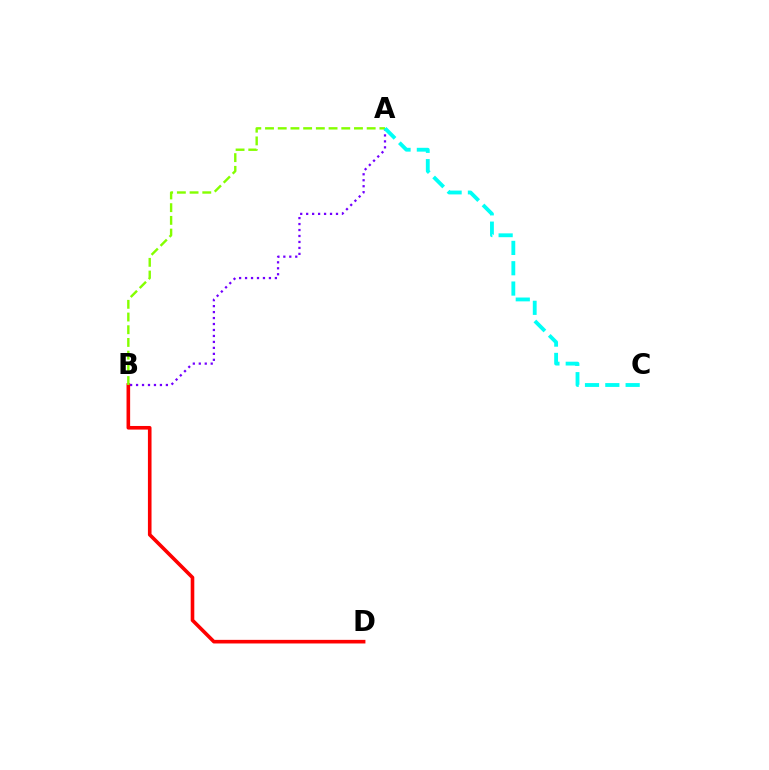{('A', 'B'): [{'color': '#7200ff', 'line_style': 'dotted', 'thickness': 1.62}, {'color': '#84ff00', 'line_style': 'dashed', 'thickness': 1.73}], ('B', 'D'): [{'color': '#ff0000', 'line_style': 'solid', 'thickness': 2.6}], ('A', 'C'): [{'color': '#00fff6', 'line_style': 'dashed', 'thickness': 2.76}]}